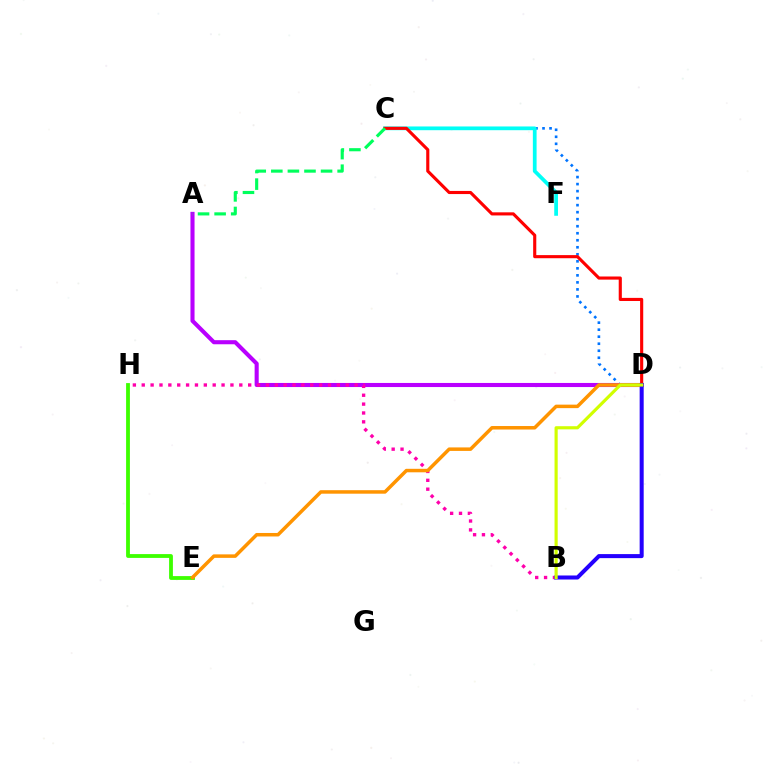{('C', 'D'): [{'color': '#0074ff', 'line_style': 'dotted', 'thickness': 1.91}, {'color': '#ff0000', 'line_style': 'solid', 'thickness': 2.25}], ('A', 'D'): [{'color': '#b900ff', 'line_style': 'solid', 'thickness': 2.94}], ('C', 'F'): [{'color': '#00fff6', 'line_style': 'solid', 'thickness': 2.69}], ('B', 'H'): [{'color': '#ff00ac', 'line_style': 'dotted', 'thickness': 2.41}], ('E', 'H'): [{'color': '#3dff00', 'line_style': 'solid', 'thickness': 2.74}], ('D', 'E'): [{'color': '#ff9400', 'line_style': 'solid', 'thickness': 2.52}], ('B', 'D'): [{'color': '#2500ff', 'line_style': 'solid', 'thickness': 2.9}, {'color': '#d1ff00', 'line_style': 'solid', 'thickness': 2.27}], ('A', 'C'): [{'color': '#00ff5c', 'line_style': 'dashed', 'thickness': 2.25}]}